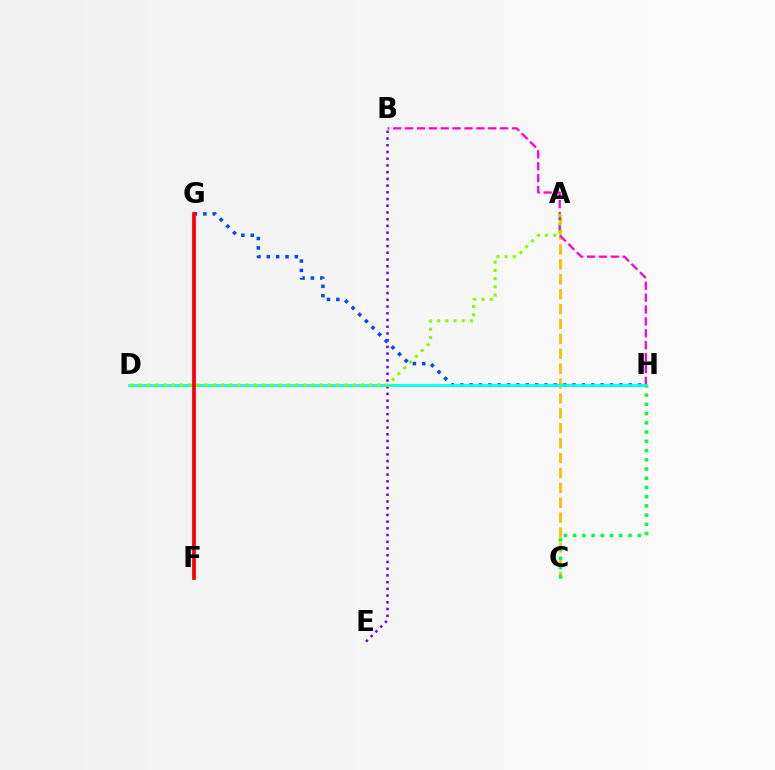{('A', 'C'): [{'color': '#ffbd00', 'line_style': 'dashed', 'thickness': 2.02}], ('B', 'H'): [{'color': '#ff00cf', 'line_style': 'dashed', 'thickness': 1.61}], ('B', 'E'): [{'color': '#7200ff', 'line_style': 'dotted', 'thickness': 1.83}], ('G', 'H'): [{'color': '#004bff', 'line_style': 'dotted', 'thickness': 2.54}], ('D', 'H'): [{'color': '#00fff6', 'line_style': 'solid', 'thickness': 2.0}], ('A', 'D'): [{'color': '#84ff00', 'line_style': 'dotted', 'thickness': 2.24}], ('F', 'G'): [{'color': '#ff0000', 'line_style': 'solid', 'thickness': 2.68}], ('C', 'H'): [{'color': '#00ff39', 'line_style': 'dotted', 'thickness': 2.51}]}